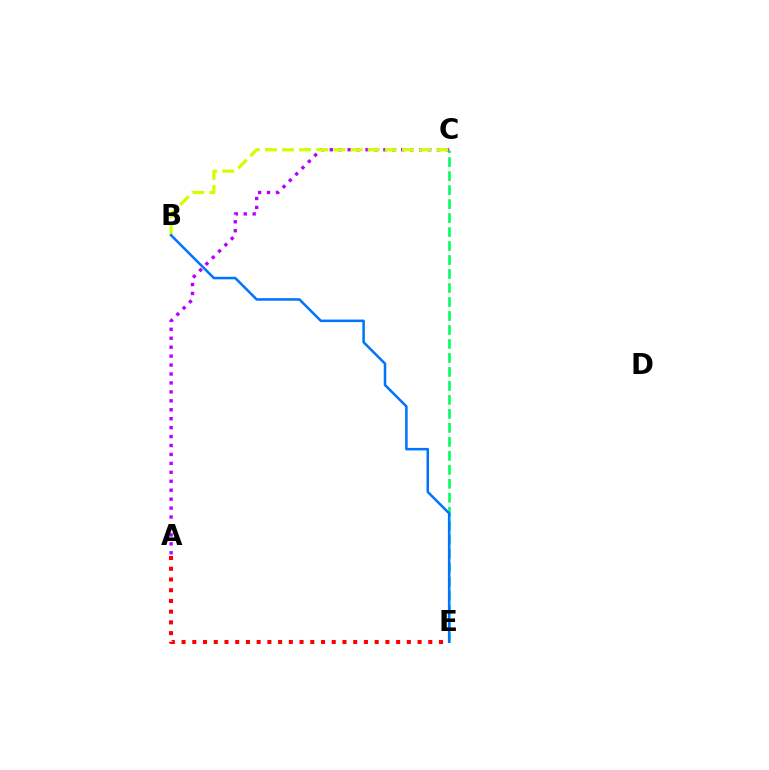{('C', 'E'): [{'color': '#00ff5c', 'line_style': 'dashed', 'thickness': 1.9}], ('A', 'E'): [{'color': '#ff0000', 'line_style': 'dotted', 'thickness': 2.91}], ('A', 'C'): [{'color': '#b900ff', 'line_style': 'dotted', 'thickness': 2.43}], ('B', 'C'): [{'color': '#d1ff00', 'line_style': 'dashed', 'thickness': 2.33}], ('B', 'E'): [{'color': '#0074ff', 'line_style': 'solid', 'thickness': 1.82}]}